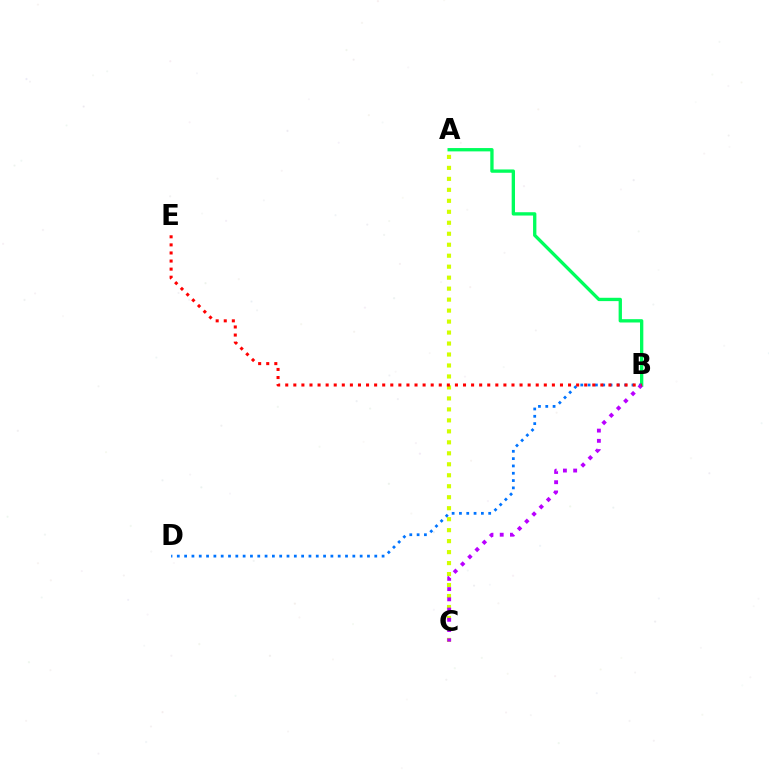{('A', 'C'): [{'color': '#d1ff00', 'line_style': 'dotted', 'thickness': 2.98}], ('A', 'B'): [{'color': '#00ff5c', 'line_style': 'solid', 'thickness': 2.39}], ('B', 'D'): [{'color': '#0074ff', 'line_style': 'dotted', 'thickness': 1.99}], ('B', 'C'): [{'color': '#b900ff', 'line_style': 'dotted', 'thickness': 2.78}], ('B', 'E'): [{'color': '#ff0000', 'line_style': 'dotted', 'thickness': 2.2}]}